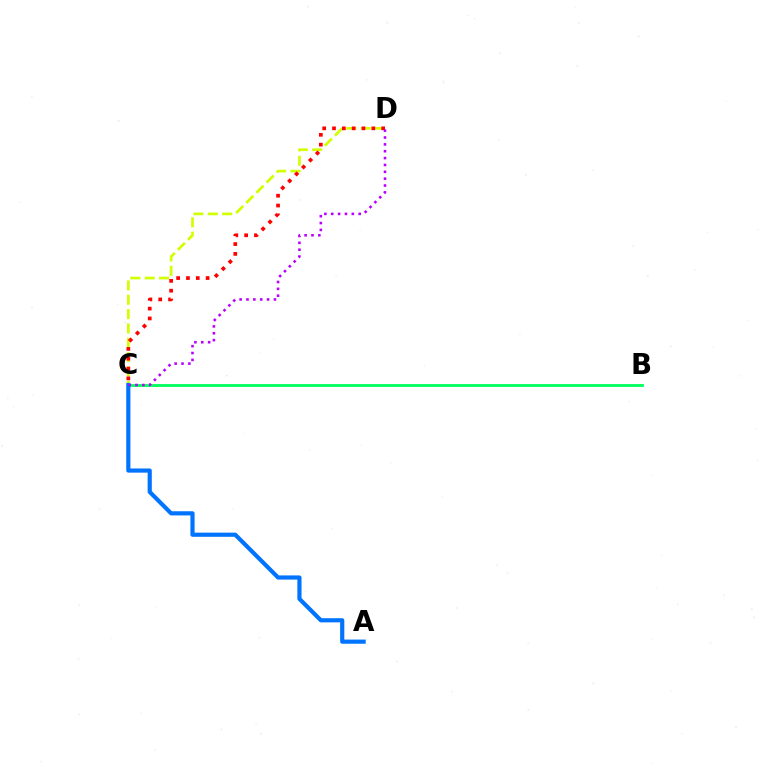{('B', 'C'): [{'color': '#00ff5c', 'line_style': 'solid', 'thickness': 2.03}], ('C', 'D'): [{'color': '#d1ff00', 'line_style': 'dashed', 'thickness': 1.95}, {'color': '#ff0000', 'line_style': 'dotted', 'thickness': 2.67}, {'color': '#b900ff', 'line_style': 'dotted', 'thickness': 1.86}], ('A', 'C'): [{'color': '#0074ff', 'line_style': 'solid', 'thickness': 3.0}]}